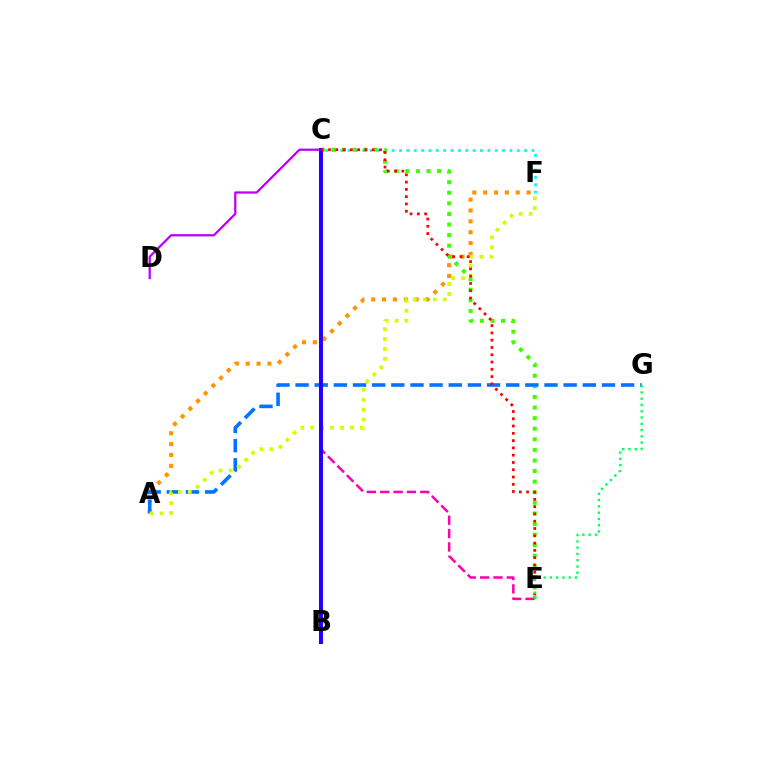{('C', 'F'): [{'color': '#00fff6', 'line_style': 'dotted', 'thickness': 2.0}], ('A', 'F'): [{'color': '#ff9400', 'line_style': 'dotted', 'thickness': 2.95}, {'color': '#d1ff00', 'line_style': 'dotted', 'thickness': 2.7}], ('C', 'E'): [{'color': '#3dff00', 'line_style': 'dotted', 'thickness': 2.88}, {'color': '#ff00ac', 'line_style': 'dashed', 'thickness': 1.82}, {'color': '#ff0000', 'line_style': 'dotted', 'thickness': 1.98}], ('C', 'D'): [{'color': '#b900ff', 'line_style': 'solid', 'thickness': 1.63}], ('A', 'G'): [{'color': '#0074ff', 'line_style': 'dashed', 'thickness': 2.6}], ('B', 'C'): [{'color': '#2500ff', 'line_style': 'solid', 'thickness': 2.9}], ('E', 'G'): [{'color': '#00ff5c', 'line_style': 'dotted', 'thickness': 1.7}]}